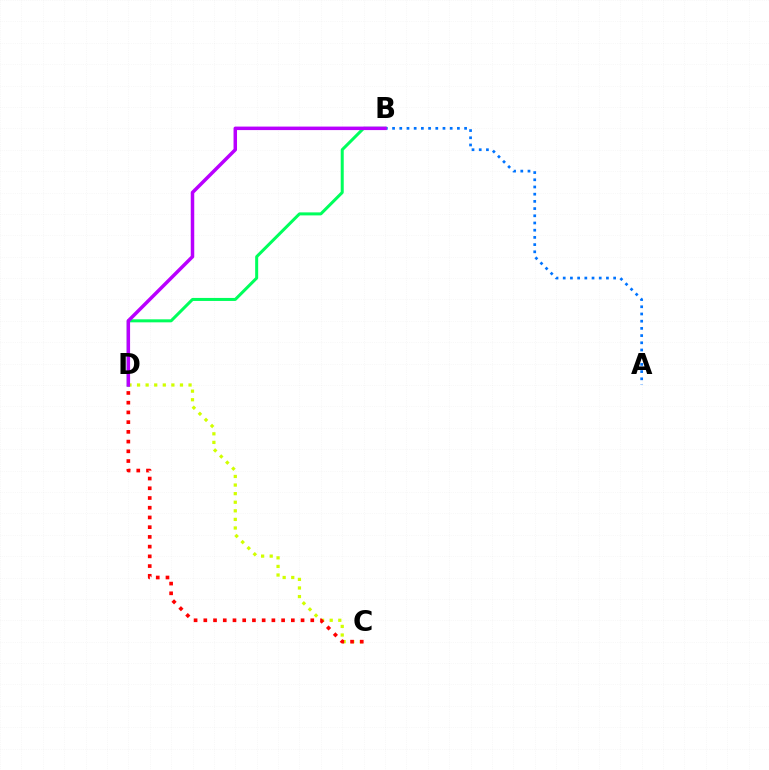{('A', 'B'): [{'color': '#0074ff', 'line_style': 'dotted', 'thickness': 1.96}], ('C', 'D'): [{'color': '#d1ff00', 'line_style': 'dotted', 'thickness': 2.33}, {'color': '#ff0000', 'line_style': 'dotted', 'thickness': 2.64}], ('B', 'D'): [{'color': '#00ff5c', 'line_style': 'solid', 'thickness': 2.17}, {'color': '#b900ff', 'line_style': 'solid', 'thickness': 2.52}]}